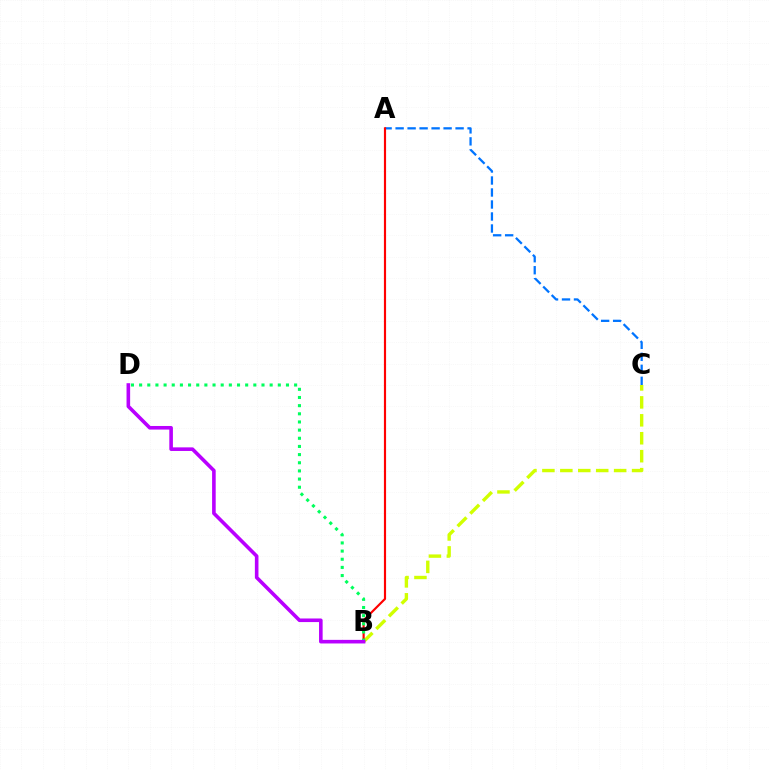{('A', 'C'): [{'color': '#0074ff', 'line_style': 'dashed', 'thickness': 1.63}], ('B', 'C'): [{'color': '#d1ff00', 'line_style': 'dashed', 'thickness': 2.44}], ('A', 'B'): [{'color': '#ff0000', 'line_style': 'solid', 'thickness': 1.56}], ('B', 'D'): [{'color': '#00ff5c', 'line_style': 'dotted', 'thickness': 2.22}, {'color': '#b900ff', 'line_style': 'solid', 'thickness': 2.59}]}